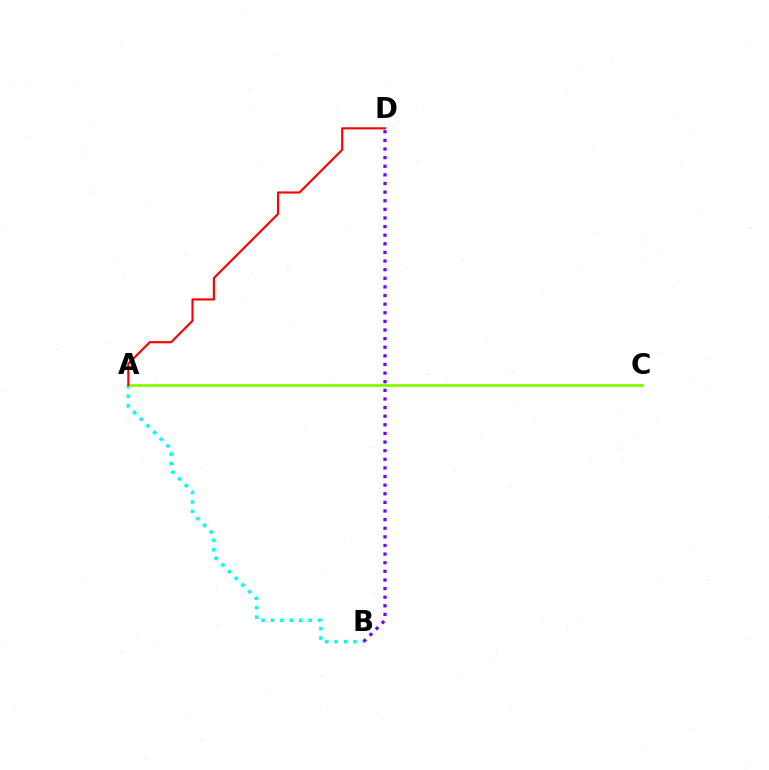{('A', 'B'): [{'color': '#00fff6', 'line_style': 'dotted', 'thickness': 2.57}], ('B', 'D'): [{'color': '#7200ff', 'line_style': 'dotted', 'thickness': 2.34}], ('A', 'C'): [{'color': '#84ff00', 'line_style': 'solid', 'thickness': 2.03}], ('A', 'D'): [{'color': '#ff0000', 'line_style': 'solid', 'thickness': 1.55}]}